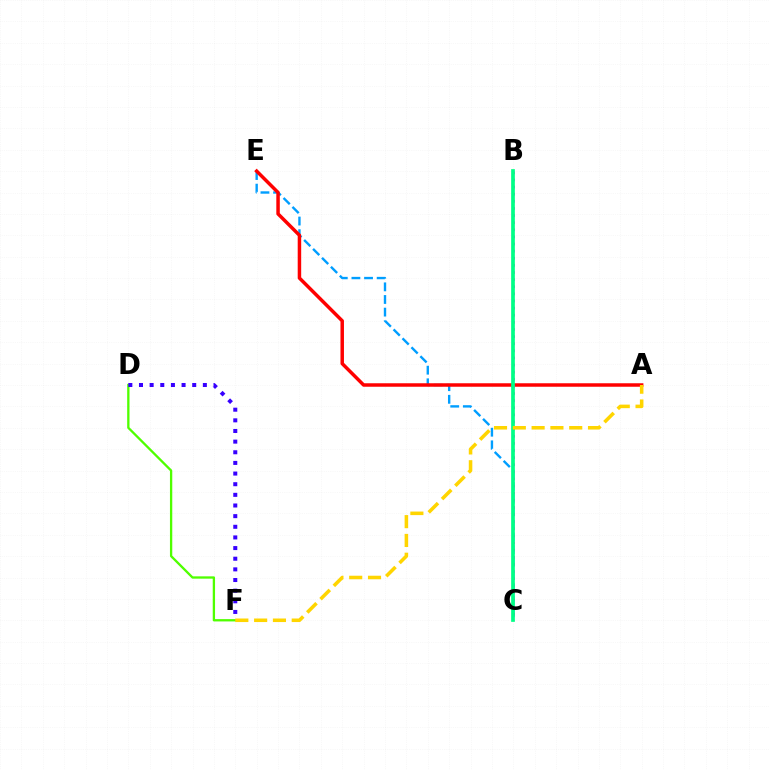{('D', 'F'): [{'color': '#4fff00', 'line_style': 'solid', 'thickness': 1.66}, {'color': '#3700ff', 'line_style': 'dotted', 'thickness': 2.89}], ('C', 'E'): [{'color': '#009eff', 'line_style': 'dashed', 'thickness': 1.72}], ('A', 'E'): [{'color': '#ff0000', 'line_style': 'solid', 'thickness': 2.51}], ('B', 'C'): [{'color': '#ff00ed', 'line_style': 'dotted', 'thickness': 1.93}, {'color': '#00ff86', 'line_style': 'solid', 'thickness': 2.66}], ('A', 'F'): [{'color': '#ffd500', 'line_style': 'dashed', 'thickness': 2.55}]}